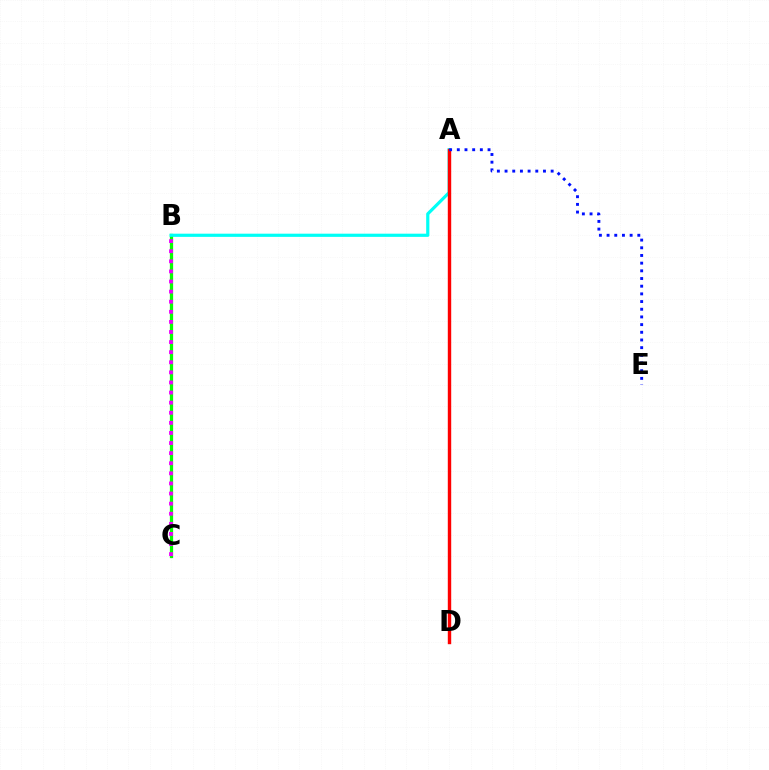{('B', 'C'): [{'color': '#fcf500', 'line_style': 'dashed', 'thickness': 2.09}, {'color': '#08ff00', 'line_style': 'solid', 'thickness': 2.34}, {'color': '#ee00ff', 'line_style': 'dotted', 'thickness': 2.74}], ('A', 'B'): [{'color': '#00fff6', 'line_style': 'solid', 'thickness': 2.29}], ('A', 'D'): [{'color': '#ff0000', 'line_style': 'solid', 'thickness': 2.45}], ('A', 'E'): [{'color': '#0010ff', 'line_style': 'dotted', 'thickness': 2.09}]}